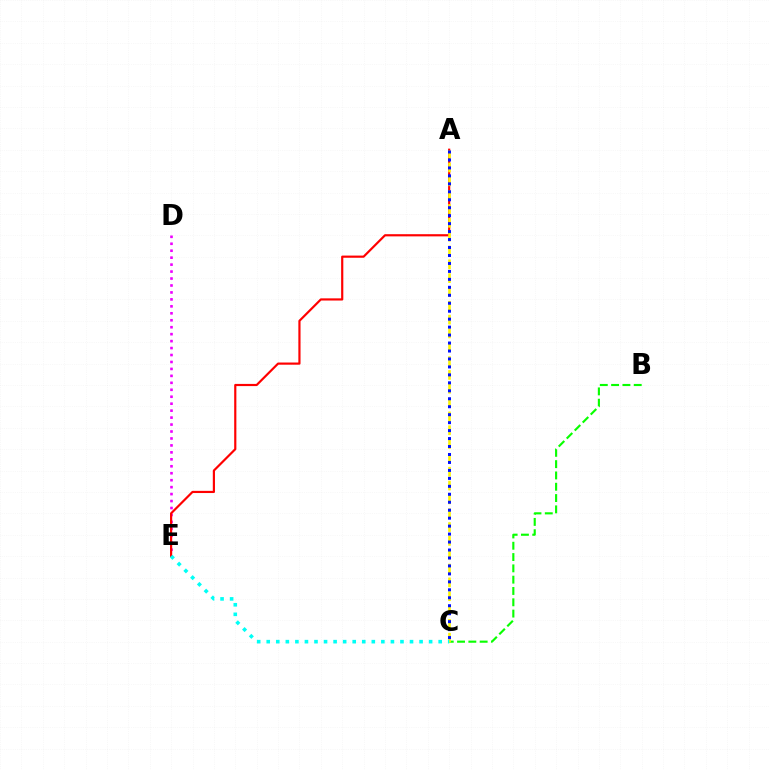{('B', 'C'): [{'color': '#08ff00', 'line_style': 'dashed', 'thickness': 1.54}], ('D', 'E'): [{'color': '#ee00ff', 'line_style': 'dotted', 'thickness': 1.89}], ('A', 'E'): [{'color': '#ff0000', 'line_style': 'solid', 'thickness': 1.57}], ('A', 'C'): [{'color': '#fcf500', 'line_style': 'dashed', 'thickness': 1.88}, {'color': '#0010ff', 'line_style': 'dotted', 'thickness': 2.16}], ('C', 'E'): [{'color': '#00fff6', 'line_style': 'dotted', 'thickness': 2.6}]}